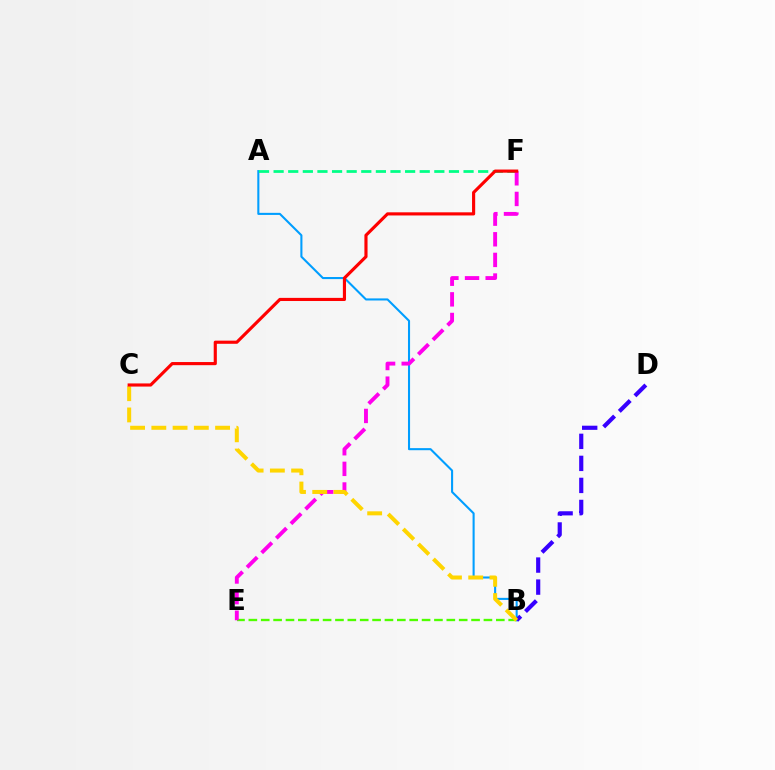{('B', 'E'): [{'color': '#4fff00', 'line_style': 'dashed', 'thickness': 1.68}], ('A', 'B'): [{'color': '#009eff', 'line_style': 'solid', 'thickness': 1.5}], ('A', 'F'): [{'color': '#00ff86', 'line_style': 'dashed', 'thickness': 1.98}], ('E', 'F'): [{'color': '#ff00ed', 'line_style': 'dashed', 'thickness': 2.8}], ('B', 'D'): [{'color': '#3700ff', 'line_style': 'dashed', 'thickness': 2.99}], ('B', 'C'): [{'color': '#ffd500', 'line_style': 'dashed', 'thickness': 2.89}], ('C', 'F'): [{'color': '#ff0000', 'line_style': 'solid', 'thickness': 2.26}]}